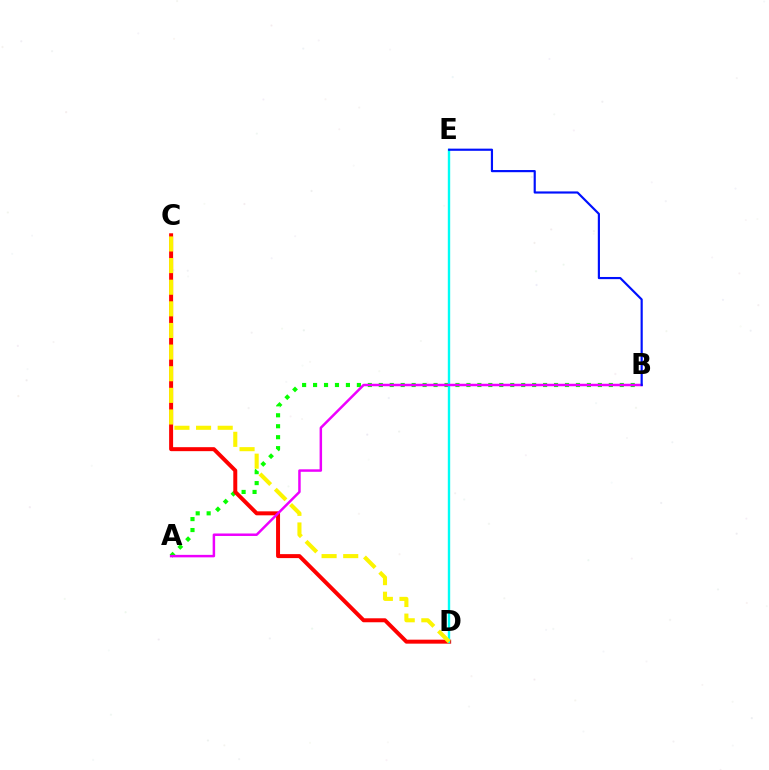{('A', 'B'): [{'color': '#08ff00', 'line_style': 'dotted', 'thickness': 2.98}, {'color': '#ee00ff', 'line_style': 'solid', 'thickness': 1.79}], ('C', 'D'): [{'color': '#ff0000', 'line_style': 'solid', 'thickness': 2.86}, {'color': '#fcf500', 'line_style': 'dashed', 'thickness': 2.94}], ('D', 'E'): [{'color': '#00fff6', 'line_style': 'solid', 'thickness': 1.72}], ('B', 'E'): [{'color': '#0010ff', 'line_style': 'solid', 'thickness': 1.56}]}